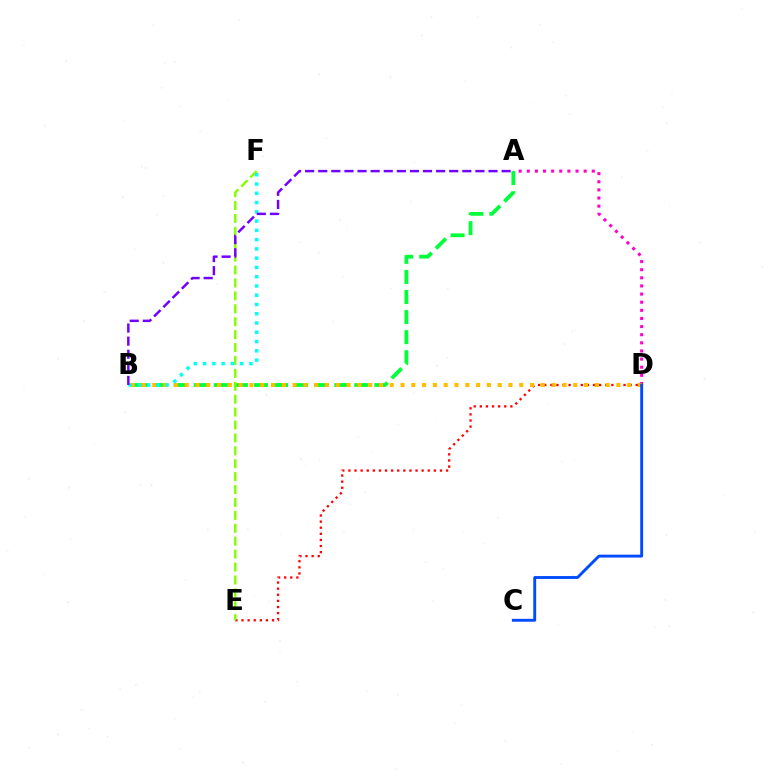{('D', 'E'): [{'color': '#ff0000', 'line_style': 'dotted', 'thickness': 1.66}], ('A', 'D'): [{'color': '#ff00cf', 'line_style': 'dotted', 'thickness': 2.21}], ('A', 'B'): [{'color': '#00ff39', 'line_style': 'dashed', 'thickness': 2.73}, {'color': '#7200ff', 'line_style': 'dashed', 'thickness': 1.78}], ('E', 'F'): [{'color': '#84ff00', 'line_style': 'dashed', 'thickness': 1.75}], ('B', 'D'): [{'color': '#ffbd00', 'line_style': 'dotted', 'thickness': 2.93}], ('C', 'D'): [{'color': '#004bff', 'line_style': 'solid', 'thickness': 2.08}], ('B', 'F'): [{'color': '#00fff6', 'line_style': 'dotted', 'thickness': 2.52}]}